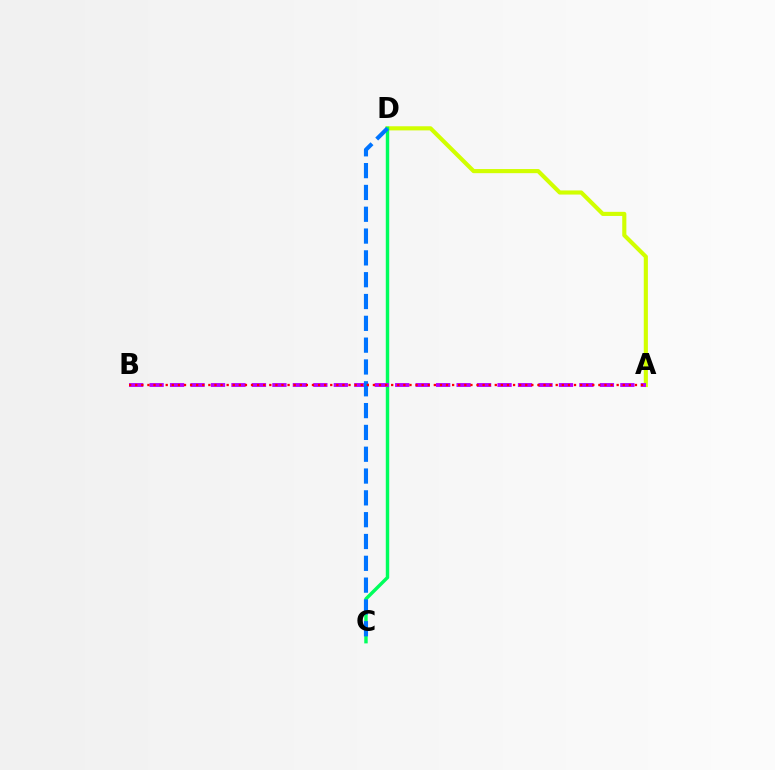{('A', 'D'): [{'color': '#d1ff00', 'line_style': 'solid', 'thickness': 2.97}], ('C', 'D'): [{'color': '#00ff5c', 'line_style': 'solid', 'thickness': 2.46}, {'color': '#0074ff', 'line_style': 'dashed', 'thickness': 2.96}], ('A', 'B'): [{'color': '#b900ff', 'line_style': 'dashed', 'thickness': 2.78}, {'color': '#ff0000', 'line_style': 'dotted', 'thickness': 1.66}]}